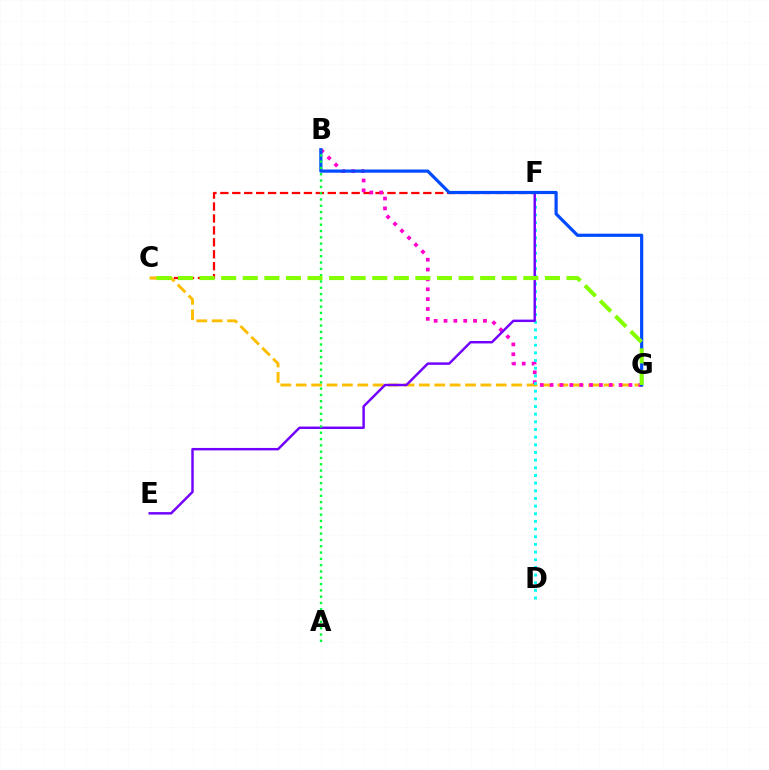{('C', 'F'): [{'color': '#ff0000', 'line_style': 'dashed', 'thickness': 1.62}], ('C', 'G'): [{'color': '#ffbd00', 'line_style': 'dashed', 'thickness': 2.09}, {'color': '#84ff00', 'line_style': 'dashed', 'thickness': 2.93}], ('B', 'G'): [{'color': '#ff00cf', 'line_style': 'dotted', 'thickness': 2.68}, {'color': '#004bff', 'line_style': 'solid', 'thickness': 2.3}], ('D', 'F'): [{'color': '#00fff6', 'line_style': 'dotted', 'thickness': 2.08}], ('E', 'F'): [{'color': '#7200ff', 'line_style': 'solid', 'thickness': 1.76}], ('A', 'B'): [{'color': '#00ff39', 'line_style': 'dotted', 'thickness': 1.71}]}